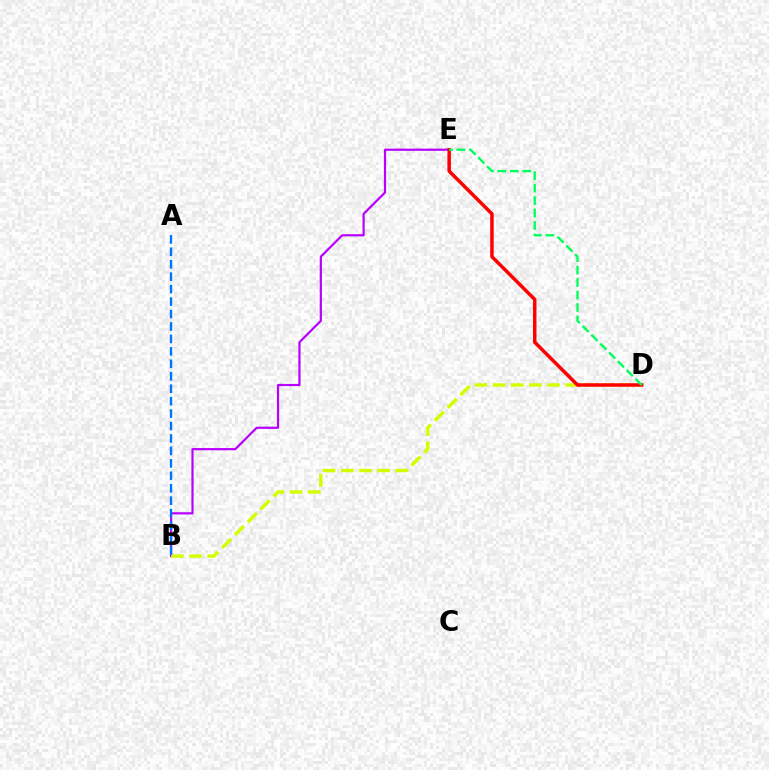{('B', 'E'): [{'color': '#b900ff', 'line_style': 'solid', 'thickness': 1.58}], ('B', 'D'): [{'color': '#d1ff00', 'line_style': 'dashed', 'thickness': 2.47}], ('A', 'B'): [{'color': '#0074ff', 'line_style': 'dashed', 'thickness': 1.69}], ('D', 'E'): [{'color': '#ff0000', 'line_style': 'solid', 'thickness': 2.52}, {'color': '#00ff5c', 'line_style': 'dashed', 'thickness': 1.69}]}